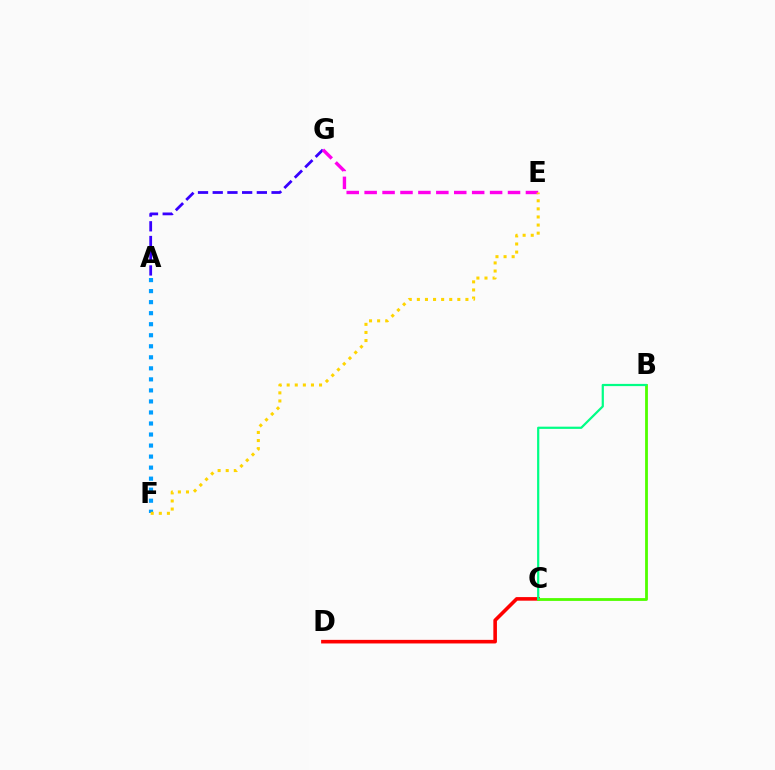{('A', 'F'): [{'color': '#009eff', 'line_style': 'dotted', 'thickness': 3.0}], ('A', 'G'): [{'color': '#3700ff', 'line_style': 'dashed', 'thickness': 2.0}], ('C', 'D'): [{'color': '#ff0000', 'line_style': 'solid', 'thickness': 2.58}], ('E', 'G'): [{'color': '#ff00ed', 'line_style': 'dashed', 'thickness': 2.43}], ('B', 'C'): [{'color': '#4fff00', 'line_style': 'solid', 'thickness': 2.02}, {'color': '#00ff86', 'line_style': 'solid', 'thickness': 1.6}], ('E', 'F'): [{'color': '#ffd500', 'line_style': 'dotted', 'thickness': 2.2}]}